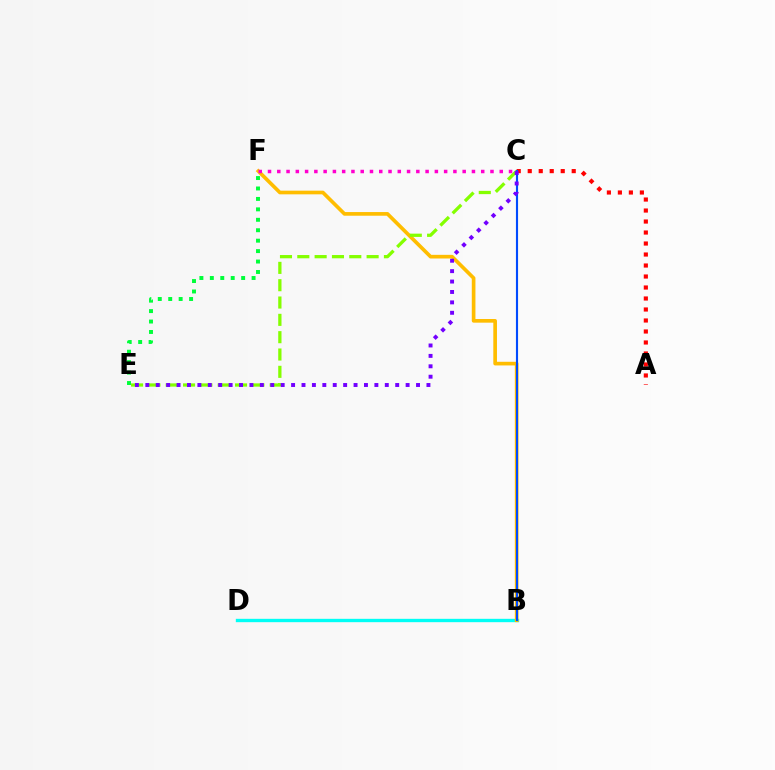{('B', 'D'): [{'color': '#00fff6', 'line_style': 'solid', 'thickness': 2.41}], ('A', 'C'): [{'color': '#ff0000', 'line_style': 'dotted', 'thickness': 2.99}], ('B', 'F'): [{'color': '#ffbd00', 'line_style': 'solid', 'thickness': 2.64}], ('C', 'E'): [{'color': '#84ff00', 'line_style': 'dashed', 'thickness': 2.35}, {'color': '#7200ff', 'line_style': 'dotted', 'thickness': 2.83}], ('B', 'C'): [{'color': '#004bff', 'line_style': 'solid', 'thickness': 1.54}], ('E', 'F'): [{'color': '#00ff39', 'line_style': 'dotted', 'thickness': 2.84}], ('C', 'F'): [{'color': '#ff00cf', 'line_style': 'dotted', 'thickness': 2.52}]}